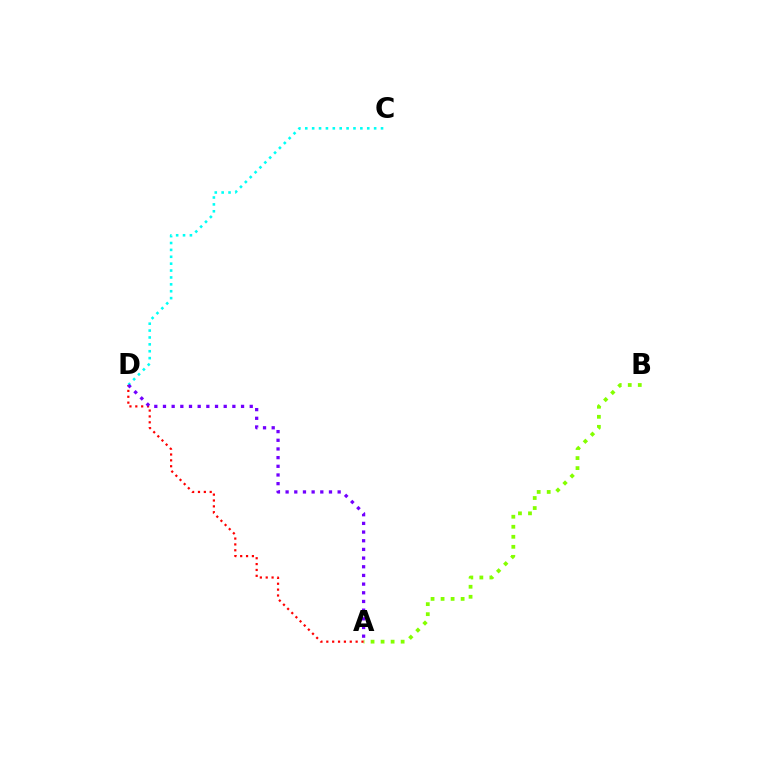{('A', 'B'): [{'color': '#84ff00', 'line_style': 'dotted', 'thickness': 2.72}], ('A', 'D'): [{'color': '#ff0000', 'line_style': 'dotted', 'thickness': 1.59}, {'color': '#7200ff', 'line_style': 'dotted', 'thickness': 2.36}], ('C', 'D'): [{'color': '#00fff6', 'line_style': 'dotted', 'thickness': 1.87}]}